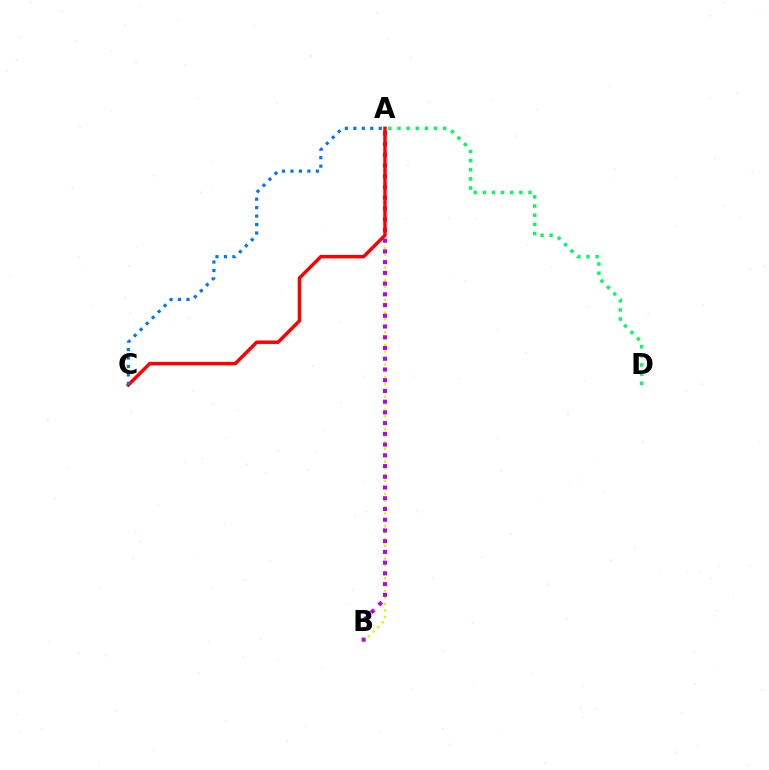{('A', 'B'): [{'color': '#d1ff00', 'line_style': 'dotted', 'thickness': 1.76}, {'color': '#b900ff', 'line_style': 'dotted', 'thickness': 2.92}], ('A', 'C'): [{'color': '#ff0000', 'line_style': 'solid', 'thickness': 2.49}, {'color': '#0074ff', 'line_style': 'dotted', 'thickness': 2.3}], ('A', 'D'): [{'color': '#00ff5c', 'line_style': 'dotted', 'thickness': 2.48}]}